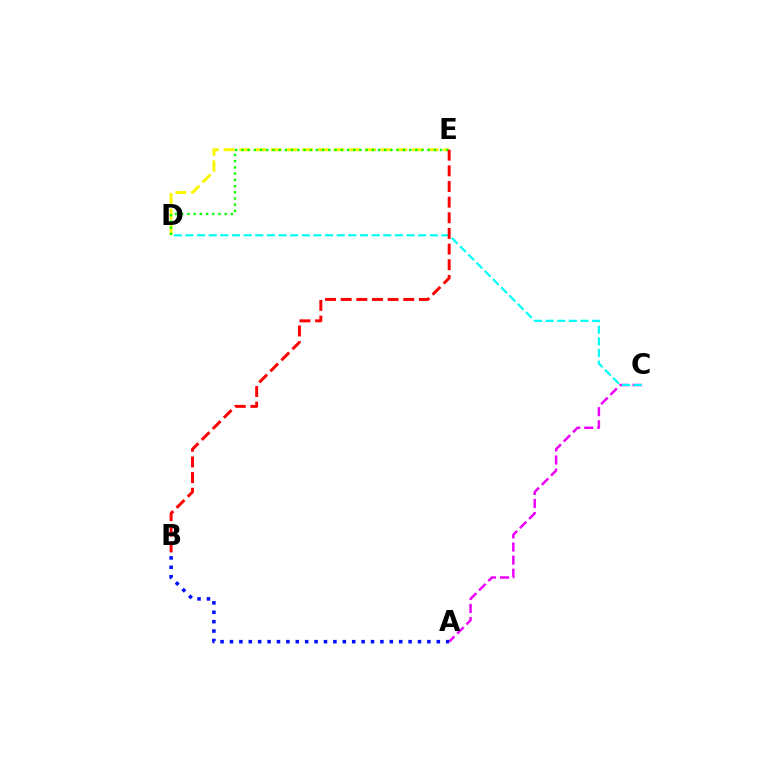{('A', 'C'): [{'color': '#ee00ff', 'line_style': 'dashed', 'thickness': 1.78}], ('C', 'D'): [{'color': '#00fff6', 'line_style': 'dashed', 'thickness': 1.58}], ('D', 'E'): [{'color': '#fcf500', 'line_style': 'dashed', 'thickness': 2.13}, {'color': '#08ff00', 'line_style': 'dotted', 'thickness': 1.69}], ('B', 'E'): [{'color': '#ff0000', 'line_style': 'dashed', 'thickness': 2.13}], ('A', 'B'): [{'color': '#0010ff', 'line_style': 'dotted', 'thickness': 2.55}]}